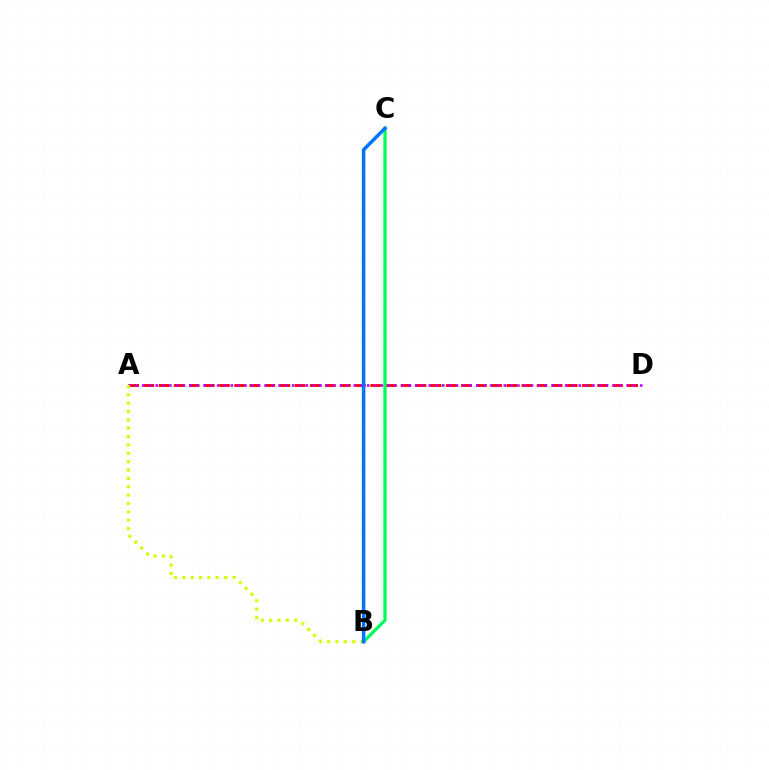{('A', 'D'): [{'color': '#ff0000', 'line_style': 'dashed', 'thickness': 2.05}, {'color': '#b900ff', 'line_style': 'dotted', 'thickness': 1.85}], ('A', 'B'): [{'color': '#d1ff00', 'line_style': 'dotted', 'thickness': 2.27}], ('B', 'C'): [{'color': '#00ff5c', 'line_style': 'solid', 'thickness': 2.36}, {'color': '#0074ff', 'line_style': 'solid', 'thickness': 2.53}]}